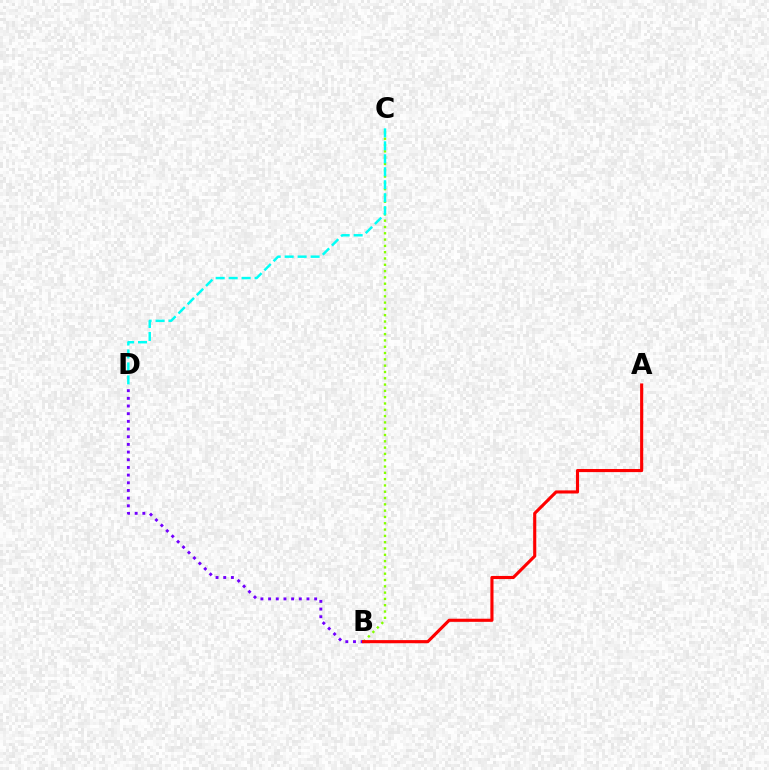{('B', 'C'): [{'color': '#84ff00', 'line_style': 'dotted', 'thickness': 1.71}], ('B', 'D'): [{'color': '#7200ff', 'line_style': 'dotted', 'thickness': 2.09}], ('A', 'B'): [{'color': '#ff0000', 'line_style': 'solid', 'thickness': 2.25}], ('C', 'D'): [{'color': '#00fff6', 'line_style': 'dashed', 'thickness': 1.76}]}